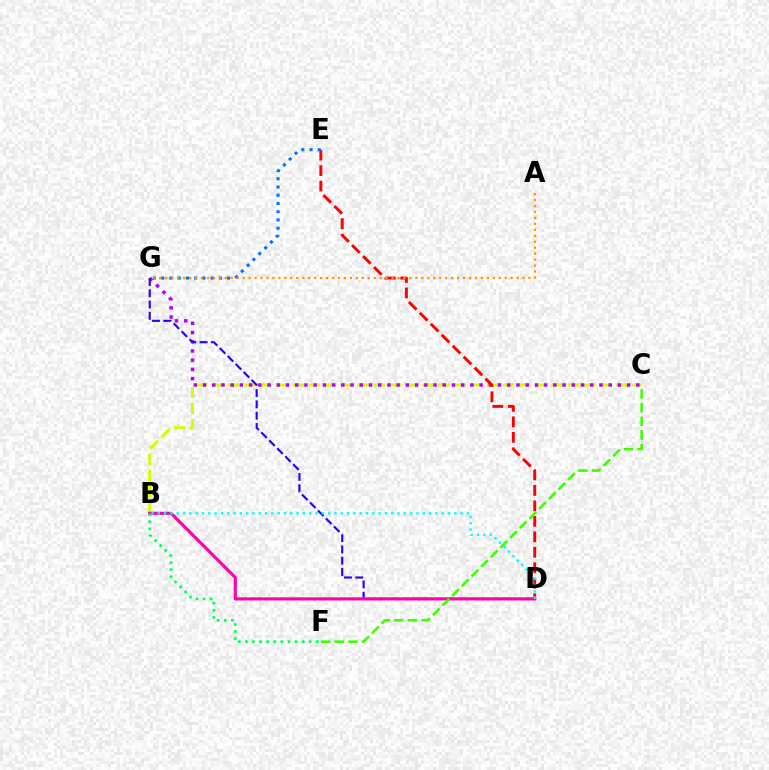{('B', 'C'): [{'color': '#d1ff00', 'line_style': 'dashed', 'thickness': 2.2}], ('C', 'G'): [{'color': '#b900ff', 'line_style': 'dotted', 'thickness': 2.5}], ('D', 'G'): [{'color': '#2500ff', 'line_style': 'dashed', 'thickness': 1.53}], ('B', 'D'): [{'color': '#ff00ac', 'line_style': 'solid', 'thickness': 2.26}, {'color': '#00fff6', 'line_style': 'dotted', 'thickness': 1.71}], ('B', 'F'): [{'color': '#00ff5c', 'line_style': 'dotted', 'thickness': 1.93}], ('D', 'E'): [{'color': '#ff0000', 'line_style': 'dashed', 'thickness': 2.1}], ('C', 'F'): [{'color': '#3dff00', 'line_style': 'dashed', 'thickness': 1.86}], ('E', 'G'): [{'color': '#0074ff', 'line_style': 'dotted', 'thickness': 2.24}], ('A', 'G'): [{'color': '#ff9400', 'line_style': 'dotted', 'thickness': 1.62}]}